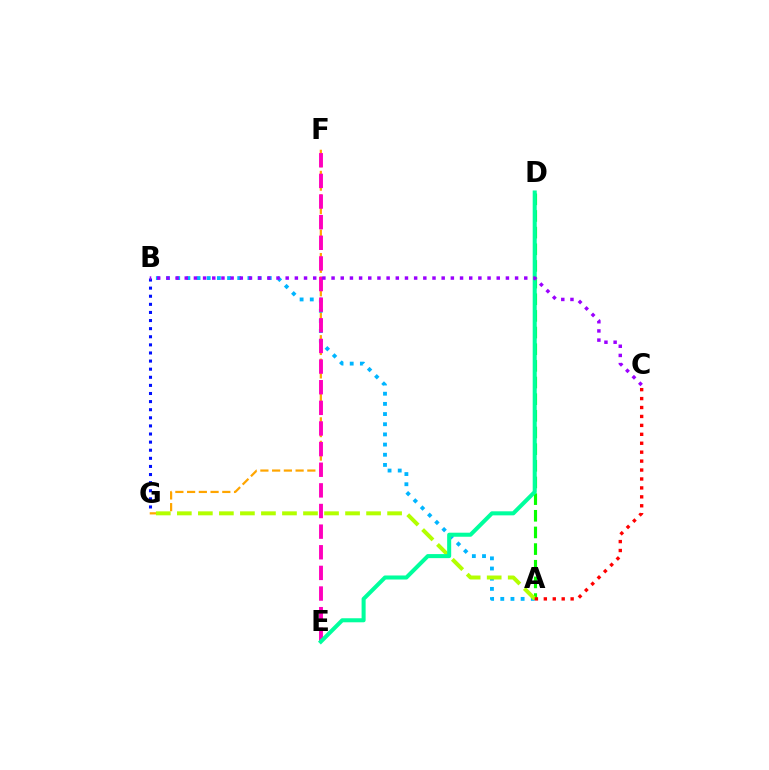{('F', 'G'): [{'color': '#ffa500', 'line_style': 'dashed', 'thickness': 1.59}], ('B', 'G'): [{'color': '#0010ff', 'line_style': 'dotted', 'thickness': 2.2}], ('A', 'B'): [{'color': '#00b5ff', 'line_style': 'dotted', 'thickness': 2.76}], ('A', 'D'): [{'color': '#08ff00', 'line_style': 'dashed', 'thickness': 2.26}], ('E', 'F'): [{'color': '#ff00bd', 'line_style': 'dashed', 'thickness': 2.8}], ('A', 'G'): [{'color': '#b3ff00', 'line_style': 'dashed', 'thickness': 2.86}], ('A', 'C'): [{'color': '#ff0000', 'line_style': 'dotted', 'thickness': 2.43}], ('D', 'E'): [{'color': '#00ff9d', 'line_style': 'solid', 'thickness': 2.91}], ('B', 'C'): [{'color': '#9b00ff', 'line_style': 'dotted', 'thickness': 2.49}]}